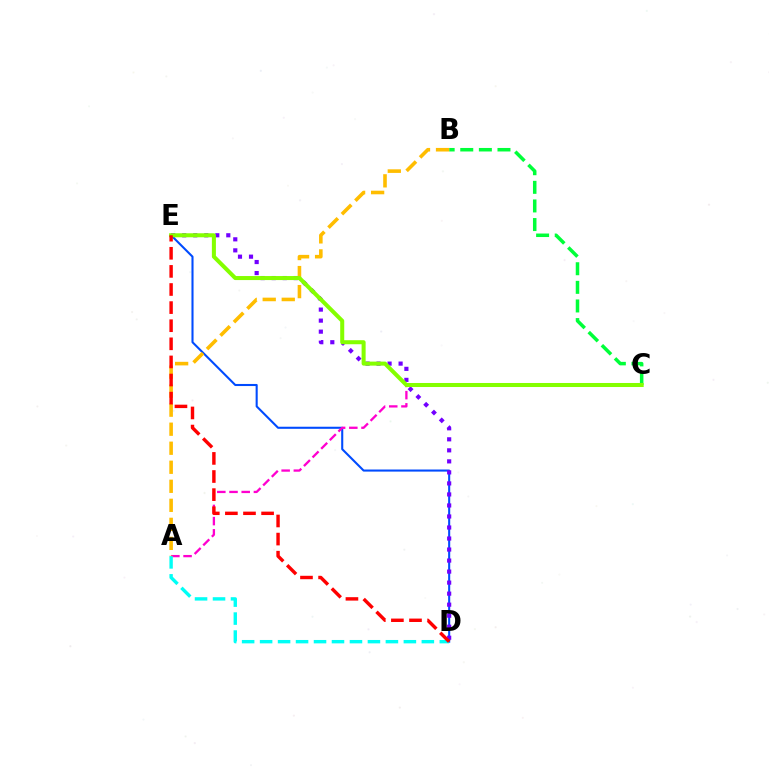{('D', 'E'): [{'color': '#004bff', 'line_style': 'solid', 'thickness': 1.5}, {'color': '#7200ff', 'line_style': 'dotted', 'thickness': 2.99}, {'color': '#ff0000', 'line_style': 'dashed', 'thickness': 2.46}], ('A', 'C'): [{'color': '#ff00cf', 'line_style': 'dashed', 'thickness': 1.66}], ('A', 'D'): [{'color': '#00fff6', 'line_style': 'dashed', 'thickness': 2.44}], ('B', 'C'): [{'color': '#00ff39', 'line_style': 'dashed', 'thickness': 2.53}], ('A', 'B'): [{'color': '#ffbd00', 'line_style': 'dashed', 'thickness': 2.59}], ('C', 'E'): [{'color': '#84ff00', 'line_style': 'solid', 'thickness': 2.9}]}